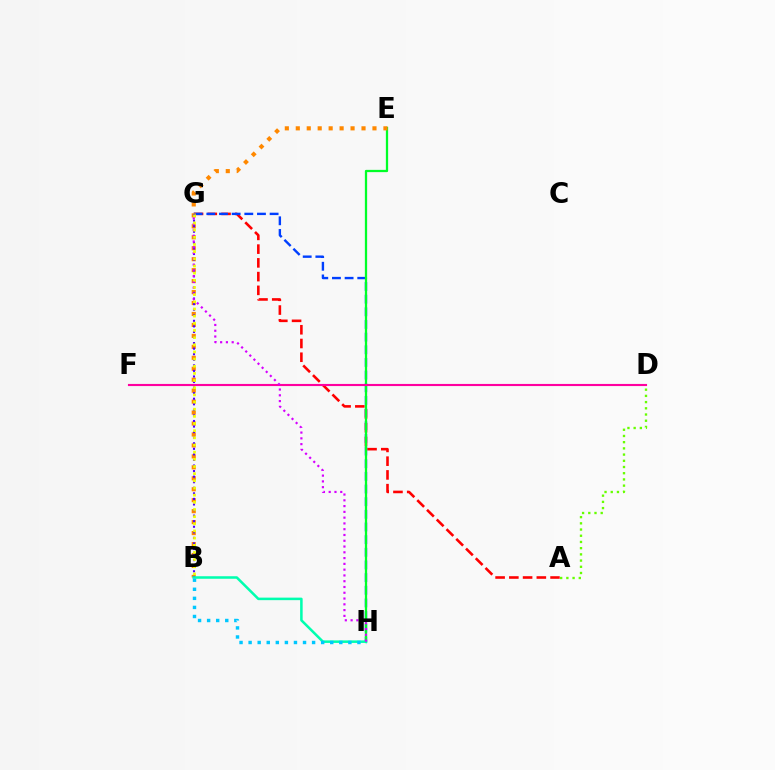{('A', 'G'): [{'color': '#ff0000', 'line_style': 'dashed', 'thickness': 1.87}], ('G', 'H'): [{'color': '#003fff', 'line_style': 'dashed', 'thickness': 1.72}, {'color': '#d600ff', 'line_style': 'dotted', 'thickness': 1.57}], ('E', 'H'): [{'color': '#00ff27', 'line_style': 'solid', 'thickness': 1.63}], ('B', 'E'): [{'color': '#ff8800', 'line_style': 'dotted', 'thickness': 2.98}], ('B', 'G'): [{'color': '#4f00ff', 'line_style': 'dotted', 'thickness': 1.51}, {'color': '#eeff00', 'line_style': 'dotted', 'thickness': 1.95}], ('D', 'F'): [{'color': '#ff00a0', 'line_style': 'solid', 'thickness': 1.53}], ('A', 'D'): [{'color': '#66ff00', 'line_style': 'dotted', 'thickness': 1.69}], ('B', 'H'): [{'color': '#00ffaf', 'line_style': 'solid', 'thickness': 1.82}, {'color': '#00c7ff', 'line_style': 'dotted', 'thickness': 2.46}]}